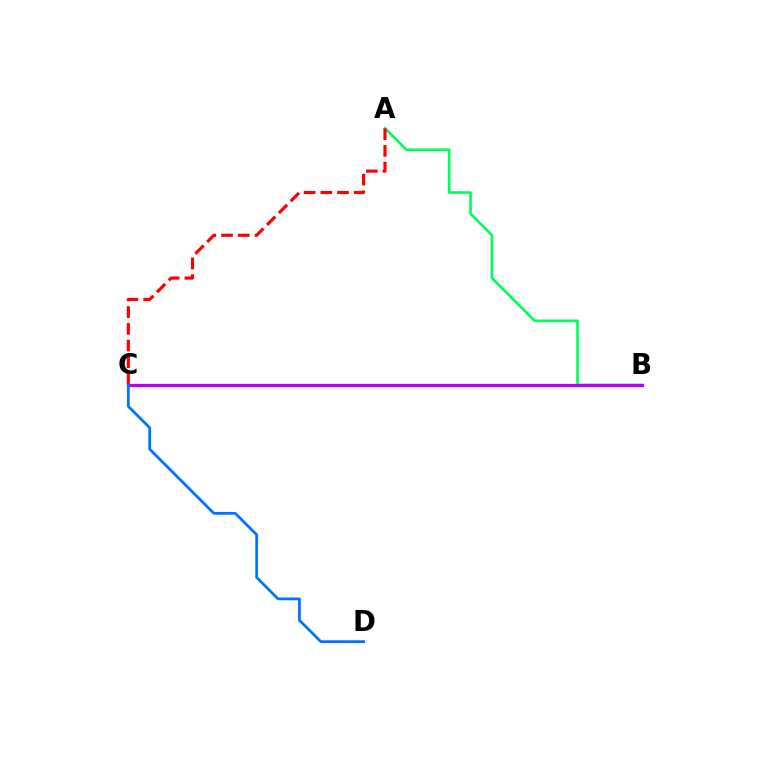{('B', 'C'): [{'color': '#d1ff00', 'line_style': 'dashed', 'thickness': 1.87}, {'color': '#b900ff', 'line_style': 'solid', 'thickness': 2.34}], ('A', 'B'): [{'color': '#00ff5c', 'line_style': 'solid', 'thickness': 1.9}], ('A', 'C'): [{'color': '#ff0000', 'line_style': 'dashed', 'thickness': 2.27}], ('C', 'D'): [{'color': '#0074ff', 'line_style': 'solid', 'thickness': 2.0}]}